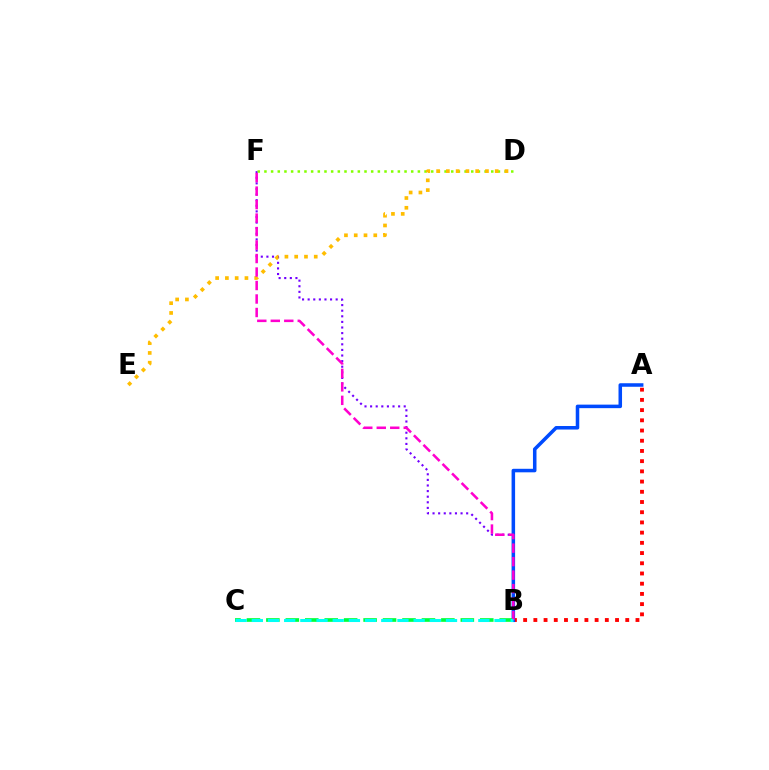{('B', 'F'): [{'color': '#7200ff', 'line_style': 'dotted', 'thickness': 1.52}, {'color': '#ff00cf', 'line_style': 'dashed', 'thickness': 1.83}], ('A', 'B'): [{'color': '#ff0000', 'line_style': 'dotted', 'thickness': 2.77}, {'color': '#004bff', 'line_style': 'solid', 'thickness': 2.54}], ('B', 'C'): [{'color': '#00ff39', 'line_style': 'dashed', 'thickness': 2.64}, {'color': '#00fff6', 'line_style': 'dashed', 'thickness': 2.2}], ('D', 'F'): [{'color': '#84ff00', 'line_style': 'dotted', 'thickness': 1.81}], ('D', 'E'): [{'color': '#ffbd00', 'line_style': 'dotted', 'thickness': 2.65}]}